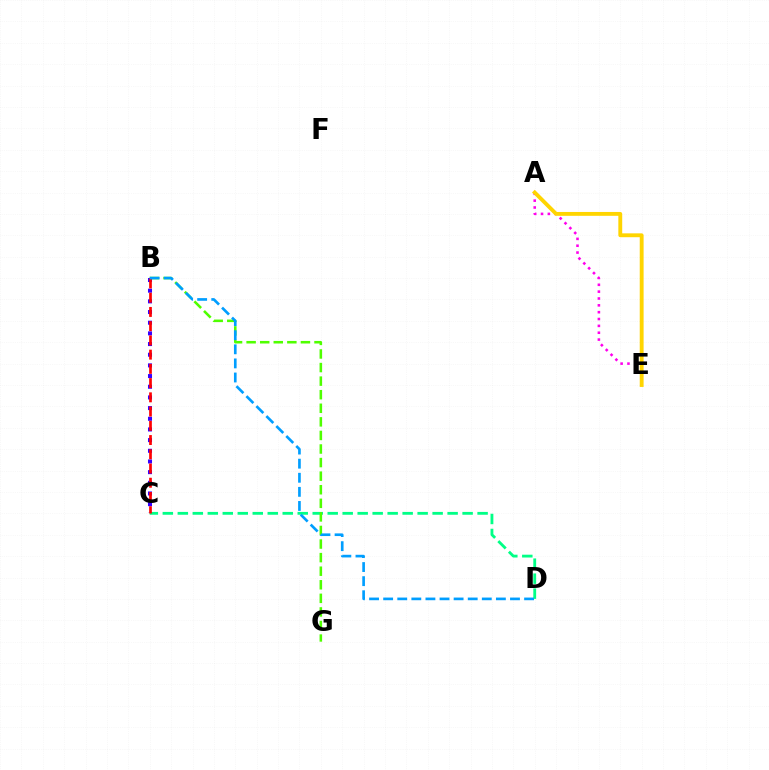{('C', 'D'): [{'color': '#00ff86', 'line_style': 'dashed', 'thickness': 2.04}], ('A', 'E'): [{'color': '#ff00ed', 'line_style': 'dotted', 'thickness': 1.86}, {'color': '#ffd500', 'line_style': 'solid', 'thickness': 2.78}], ('B', 'G'): [{'color': '#4fff00', 'line_style': 'dashed', 'thickness': 1.84}], ('B', 'C'): [{'color': '#3700ff', 'line_style': 'dotted', 'thickness': 2.9}, {'color': '#ff0000', 'line_style': 'dashed', 'thickness': 1.93}], ('B', 'D'): [{'color': '#009eff', 'line_style': 'dashed', 'thickness': 1.91}]}